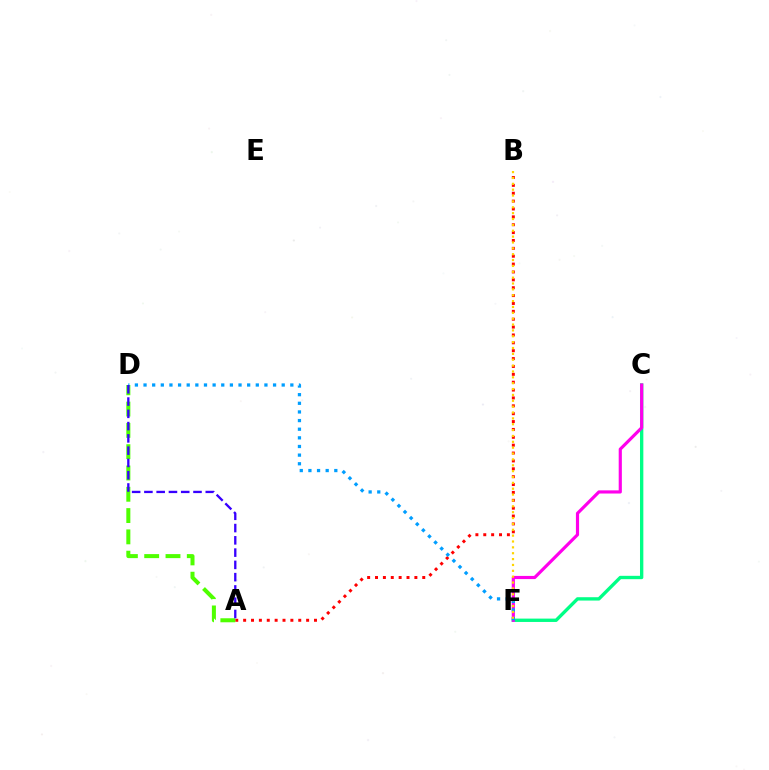{('C', 'F'): [{'color': '#00ff86', 'line_style': 'solid', 'thickness': 2.41}, {'color': '#ff00ed', 'line_style': 'solid', 'thickness': 2.28}], ('A', 'B'): [{'color': '#ff0000', 'line_style': 'dotted', 'thickness': 2.14}], ('A', 'D'): [{'color': '#4fff00', 'line_style': 'dashed', 'thickness': 2.89}, {'color': '#3700ff', 'line_style': 'dashed', 'thickness': 1.67}], ('D', 'F'): [{'color': '#009eff', 'line_style': 'dotted', 'thickness': 2.35}], ('B', 'F'): [{'color': '#ffd500', 'line_style': 'dotted', 'thickness': 1.59}]}